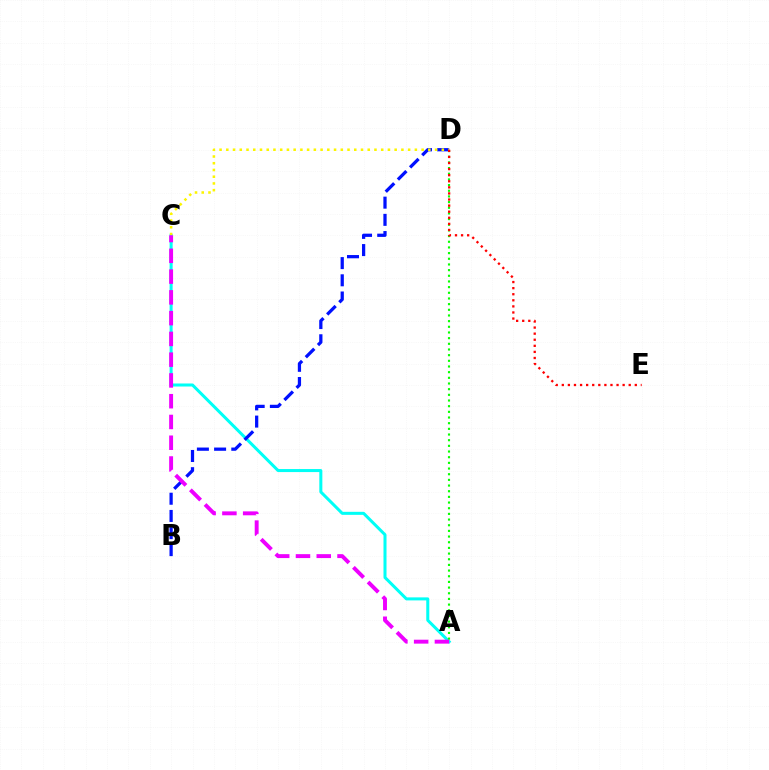{('A', 'C'): [{'color': '#00fff6', 'line_style': 'solid', 'thickness': 2.18}, {'color': '#ee00ff', 'line_style': 'dashed', 'thickness': 2.82}], ('B', 'D'): [{'color': '#0010ff', 'line_style': 'dashed', 'thickness': 2.34}], ('A', 'D'): [{'color': '#08ff00', 'line_style': 'dotted', 'thickness': 1.54}], ('C', 'D'): [{'color': '#fcf500', 'line_style': 'dotted', 'thickness': 1.83}], ('D', 'E'): [{'color': '#ff0000', 'line_style': 'dotted', 'thickness': 1.65}]}